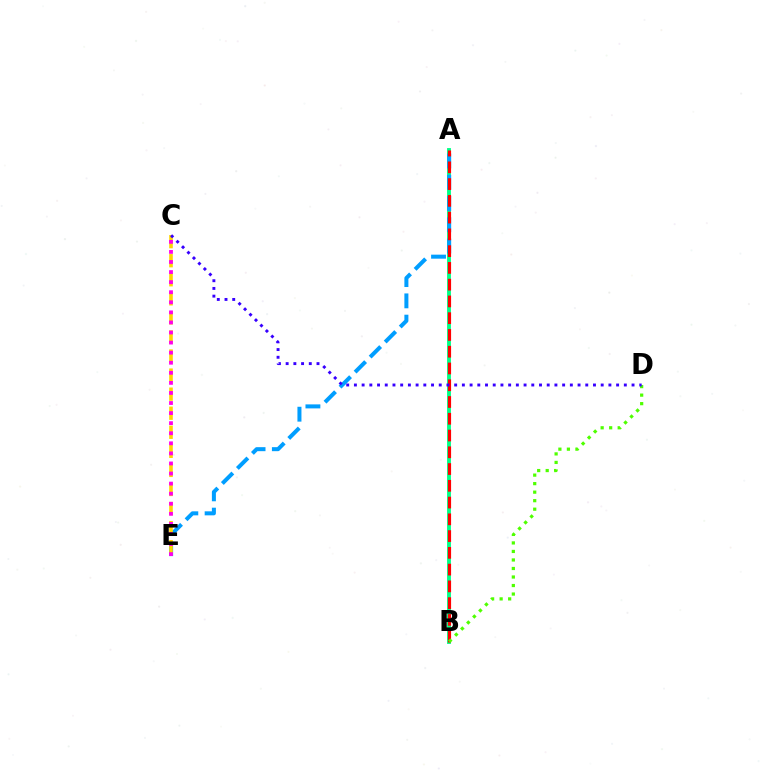{('A', 'B'): [{'color': '#00ff86', 'line_style': 'solid', 'thickness': 2.78}, {'color': '#ff0000', 'line_style': 'dashed', 'thickness': 2.28}], ('A', 'E'): [{'color': '#009eff', 'line_style': 'dashed', 'thickness': 2.89}], ('C', 'E'): [{'color': '#ffd500', 'line_style': 'dashed', 'thickness': 2.59}, {'color': '#ff00ed', 'line_style': 'dotted', 'thickness': 2.74}], ('B', 'D'): [{'color': '#4fff00', 'line_style': 'dotted', 'thickness': 2.31}], ('C', 'D'): [{'color': '#3700ff', 'line_style': 'dotted', 'thickness': 2.1}]}